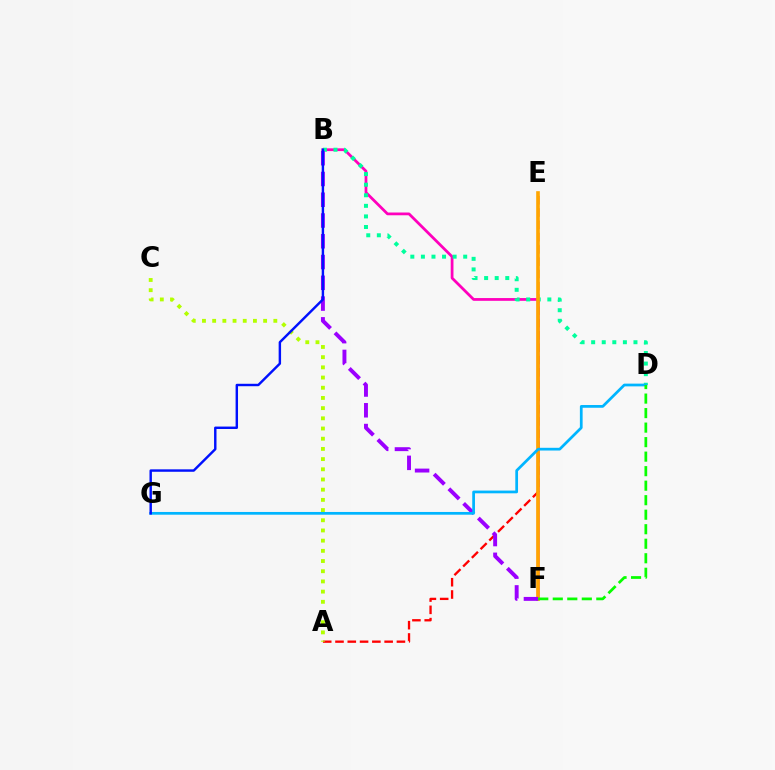{('B', 'F'): [{'color': '#ff00bd', 'line_style': 'solid', 'thickness': 1.99}, {'color': '#9b00ff', 'line_style': 'dashed', 'thickness': 2.82}], ('A', 'E'): [{'color': '#ff0000', 'line_style': 'dashed', 'thickness': 1.67}], ('B', 'D'): [{'color': '#00ff9d', 'line_style': 'dotted', 'thickness': 2.87}], ('E', 'F'): [{'color': '#ffa500', 'line_style': 'solid', 'thickness': 2.62}], ('A', 'C'): [{'color': '#b3ff00', 'line_style': 'dotted', 'thickness': 2.77}], ('D', 'G'): [{'color': '#00b5ff', 'line_style': 'solid', 'thickness': 1.97}], ('B', 'G'): [{'color': '#0010ff', 'line_style': 'solid', 'thickness': 1.75}], ('D', 'F'): [{'color': '#08ff00', 'line_style': 'dashed', 'thickness': 1.97}]}